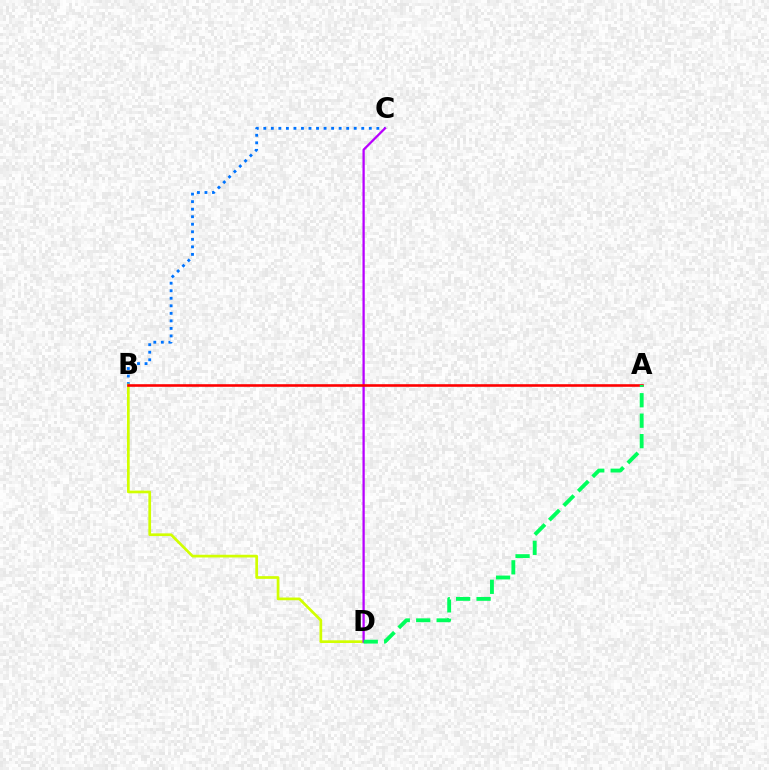{('B', 'C'): [{'color': '#0074ff', 'line_style': 'dotted', 'thickness': 2.05}], ('B', 'D'): [{'color': '#d1ff00', 'line_style': 'solid', 'thickness': 1.95}], ('C', 'D'): [{'color': '#b900ff', 'line_style': 'solid', 'thickness': 1.64}], ('A', 'B'): [{'color': '#ff0000', 'line_style': 'solid', 'thickness': 1.87}], ('A', 'D'): [{'color': '#00ff5c', 'line_style': 'dashed', 'thickness': 2.78}]}